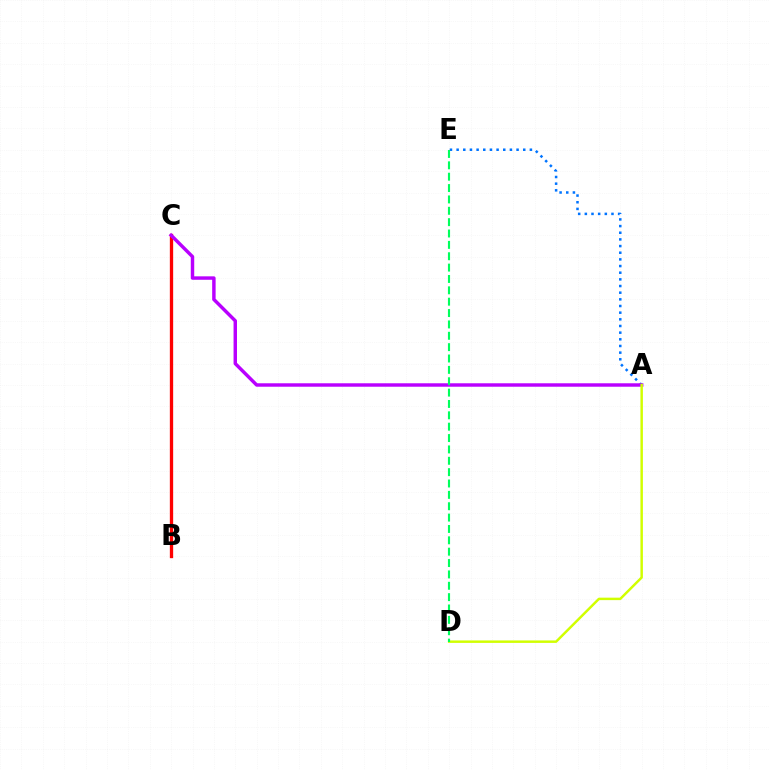{('B', 'C'): [{'color': '#ff0000', 'line_style': 'solid', 'thickness': 2.38}], ('A', 'E'): [{'color': '#0074ff', 'line_style': 'dotted', 'thickness': 1.81}], ('A', 'C'): [{'color': '#b900ff', 'line_style': 'solid', 'thickness': 2.48}], ('A', 'D'): [{'color': '#d1ff00', 'line_style': 'solid', 'thickness': 1.77}], ('D', 'E'): [{'color': '#00ff5c', 'line_style': 'dashed', 'thickness': 1.54}]}